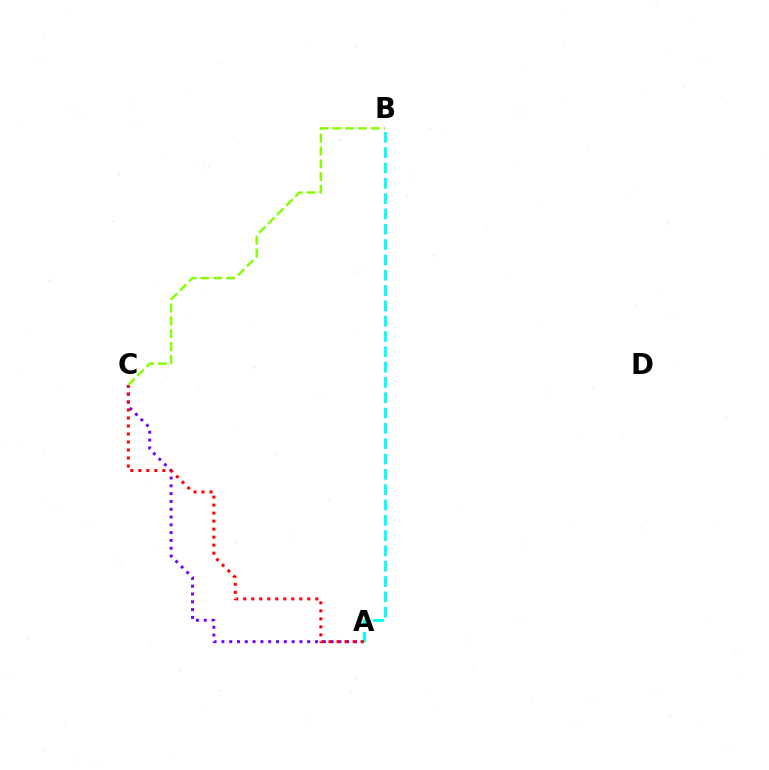{('A', 'C'): [{'color': '#7200ff', 'line_style': 'dotted', 'thickness': 2.12}, {'color': '#ff0000', 'line_style': 'dotted', 'thickness': 2.18}], ('A', 'B'): [{'color': '#00fff6', 'line_style': 'dashed', 'thickness': 2.08}], ('B', 'C'): [{'color': '#84ff00', 'line_style': 'dashed', 'thickness': 1.74}]}